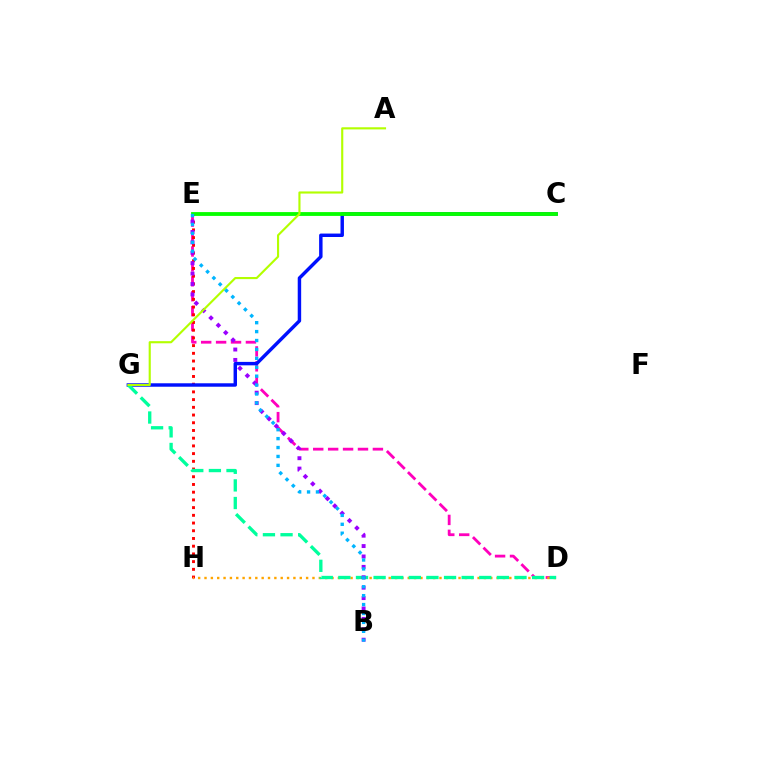{('D', 'E'): [{'color': '#ff00bd', 'line_style': 'dashed', 'thickness': 2.03}], ('E', 'H'): [{'color': '#ff0000', 'line_style': 'dotted', 'thickness': 2.1}], ('D', 'H'): [{'color': '#ffa500', 'line_style': 'dotted', 'thickness': 1.73}], ('C', 'G'): [{'color': '#0010ff', 'line_style': 'solid', 'thickness': 2.48}], ('D', 'G'): [{'color': '#00ff9d', 'line_style': 'dashed', 'thickness': 2.39}], ('B', 'E'): [{'color': '#9b00ff', 'line_style': 'dotted', 'thickness': 2.83}, {'color': '#00b5ff', 'line_style': 'dotted', 'thickness': 2.42}], ('C', 'E'): [{'color': '#08ff00', 'line_style': 'solid', 'thickness': 2.75}], ('A', 'G'): [{'color': '#b3ff00', 'line_style': 'solid', 'thickness': 1.53}]}